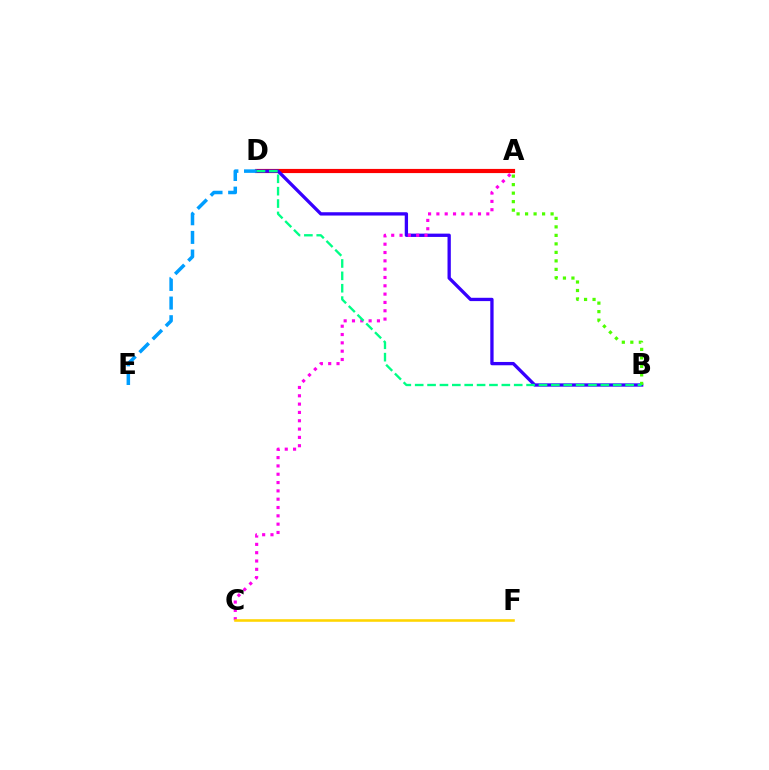{('A', 'D'): [{'color': '#ff0000', 'line_style': 'solid', 'thickness': 3.0}], ('B', 'D'): [{'color': '#3700ff', 'line_style': 'solid', 'thickness': 2.38}, {'color': '#00ff86', 'line_style': 'dashed', 'thickness': 1.68}], ('A', 'C'): [{'color': '#ff00ed', 'line_style': 'dotted', 'thickness': 2.26}], ('C', 'F'): [{'color': '#ffd500', 'line_style': 'solid', 'thickness': 1.86}], ('D', 'E'): [{'color': '#009eff', 'line_style': 'dashed', 'thickness': 2.53}], ('A', 'B'): [{'color': '#4fff00', 'line_style': 'dotted', 'thickness': 2.31}]}